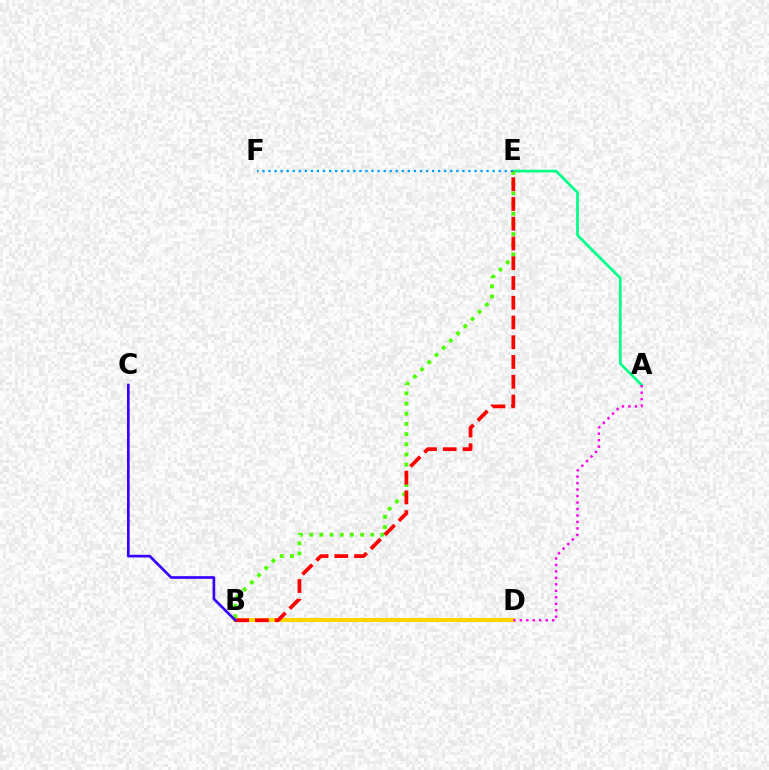{('A', 'E'): [{'color': '#00ff86', 'line_style': 'solid', 'thickness': 1.95}], ('B', 'D'): [{'color': '#ffd500', 'line_style': 'solid', 'thickness': 2.89}], ('B', 'E'): [{'color': '#4fff00', 'line_style': 'dotted', 'thickness': 2.77}, {'color': '#ff0000', 'line_style': 'dashed', 'thickness': 2.68}], ('E', 'F'): [{'color': '#009eff', 'line_style': 'dotted', 'thickness': 1.65}], ('A', 'D'): [{'color': '#ff00ed', 'line_style': 'dotted', 'thickness': 1.76}], ('B', 'C'): [{'color': '#3700ff', 'line_style': 'solid', 'thickness': 1.92}]}